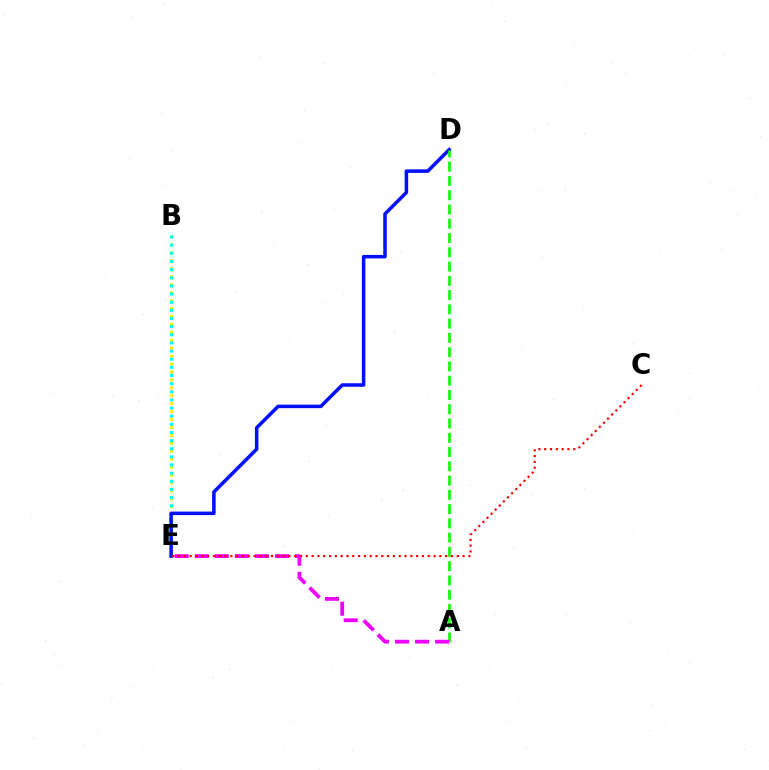{('B', 'E'): [{'color': '#fcf500', 'line_style': 'dotted', 'thickness': 2.16}, {'color': '#00fff6', 'line_style': 'dotted', 'thickness': 2.21}], ('D', 'E'): [{'color': '#0010ff', 'line_style': 'solid', 'thickness': 2.54}], ('A', 'D'): [{'color': '#08ff00', 'line_style': 'dashed', 'thickness': 1.94}], ('A', 'E'): [{'color': '#ee00ff', 'line_style': 'dashed', 'thickness': 2.73}], ('C', 'E'): [{'color': '#ff0000', 'line_style': 'dotted', 'thickness': 1.58}]}